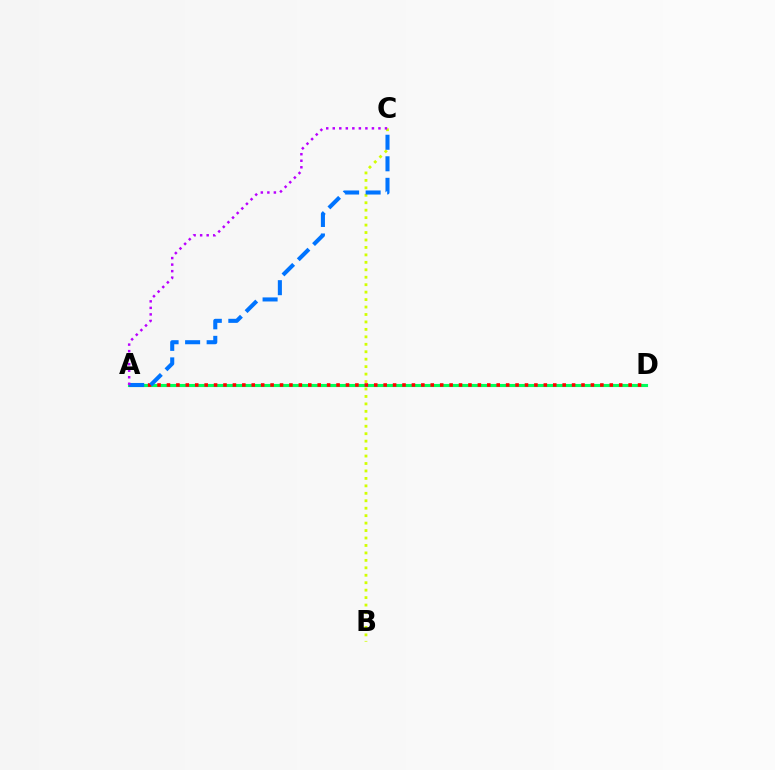{('B', 'C'): [{'color': '#d1ff00', 'line_style': 'dotted', 'thickness': 2.02}], ('A', 'D'): [{'color': '#00ff5c', 'line_style': 'solid', 'thickness': 2.24}, {'color': '#ff0000', 'line_style': 'dotted', 'thickness': 2.56}], ('A', 'C'): [{'color': '#0074ff', 'line_style': 'dashed', 'thickness': 2.93}, {'color': '#b900ff', 'line_style': 'dotted', 'thickness': 1.77}]}